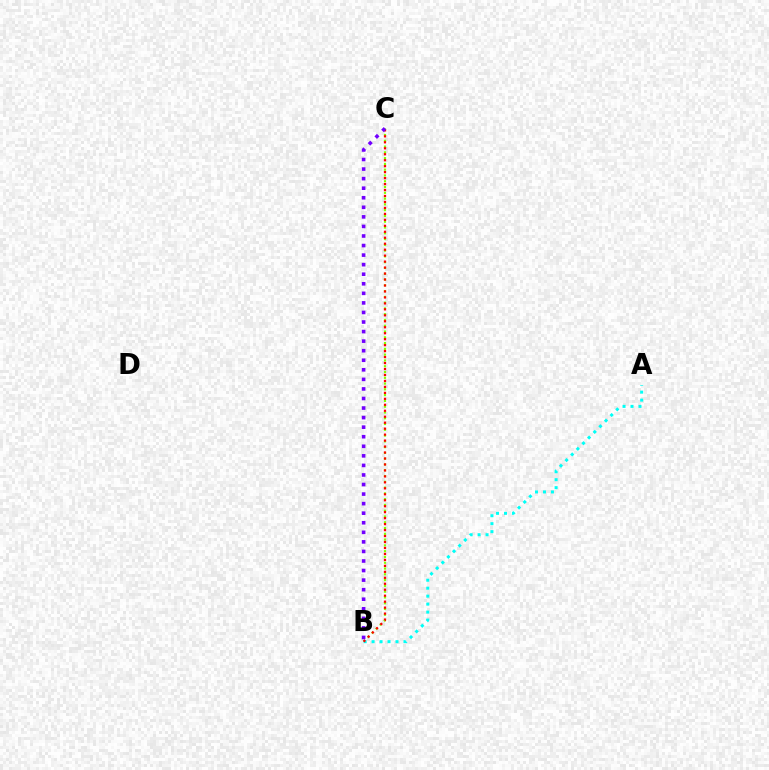{('B', 'C'): [{'color': '#84ff00', 'line_style': 'dotted', 'thickness': 1.57}, {'color': '#ff0000', 'line_style': 'dotted', 'thickness': 1.62}, {'color': '#7200ff', 'line_style': 'dotted', 'thickness': 2.6}], ('A', 'B'): [{'color': '#00fff6', 'line_style': 'dotted', 'thickness': 2.17}]}